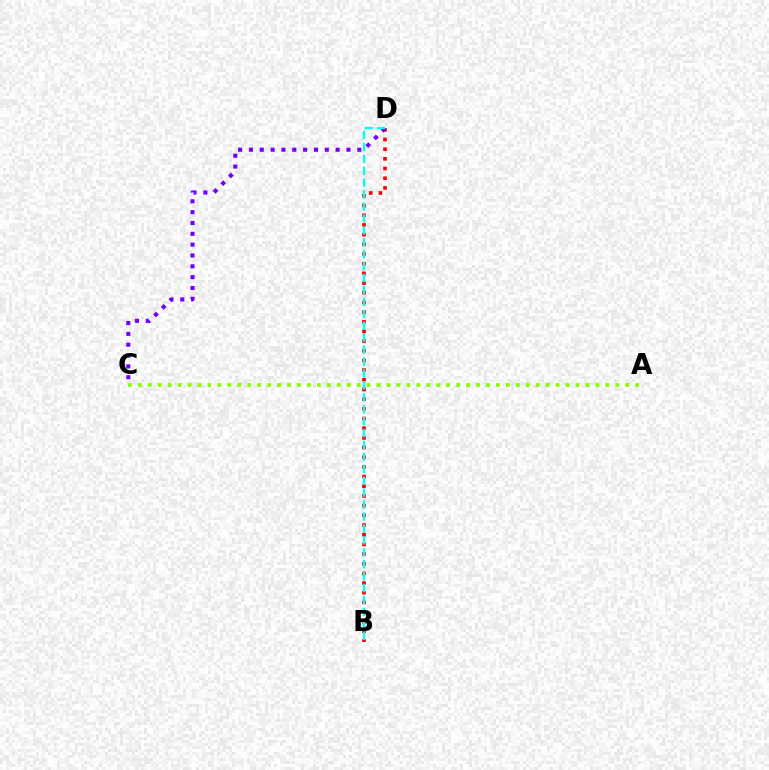{('B', 'D'): [{'color': '#ff0000', 'line_style': 'dotted', 'thickness': 2.63}, {'color': '#00fff6', 'line_style': 'dashed', 'thickness': 1.62}], ('C', 'D'): [{'color': '#7200ff', 'line_style': 'dotted', 'thickness': 2.94}], ('A', 'C'): [{'color': '#84ff00', 'line_style': 'dotted', 'thickness': 2.7}]}